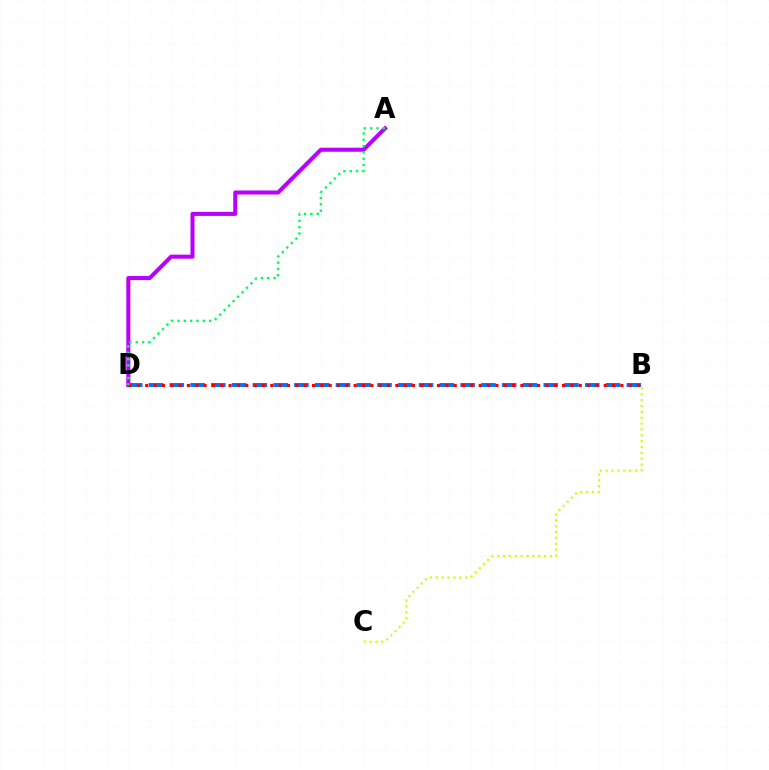{('B', 'D'): [{'color': '#0074ff', 'line_style': 'dashed', 'thickness': 2.82}, {'color': '#ff0000', 'line_style': 'dotted', 'thickness': 2.26}], ('A', 'D'): [{'color': '#b900ff', 'line_style': 'solid', 'thickness': 2.92}, {'color': '#00ff5c', 'line_style': 'dotted', 'thickness': 1.72}], ('B', 'C'): [{'color': '#d1ff00', 'line_style': 'dotted', 'thickness': 1.59}]}